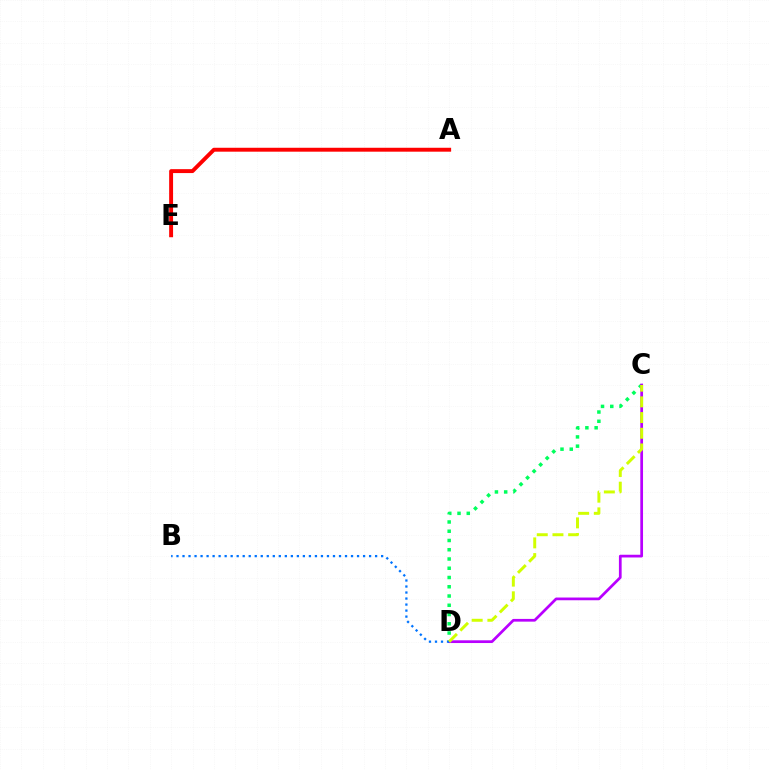{('C', 'D'): [{'color': '#00ff5c', 'line_style': 'dotted', 'thickness': 2.51}, {'color': '#b900ff', 'line_style': 'solid', 'thickness': 1.96}, {'color': '#d1ff00', 'line_style': 'dashed', 'thickness': 2.13}], ('A', 'E'): [{'color': '#ff0000', 'line_style': 'solid', 'thickness': 2.82}], ('B', 'D'): [{'color': '#0074ff', 'line_style': 'dotted', 'thickness': 1.64}]}